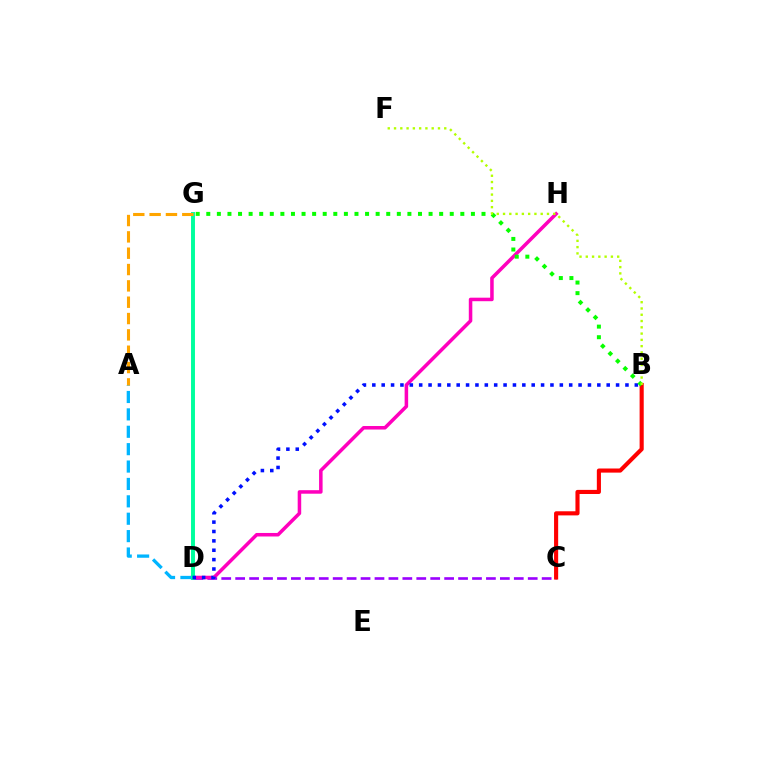{('C', 'D'): [{'color': '#9b00ff', 'line_style': 'dashed', 'thickness': 1.89}], ('B', 'C'): [{'color': '#ff0000', 'line_style': 'solid', 'thickness': 2.96}], ('D', 'H'): [{'color': '#ff00bd', 'line_style': 'solid', 'thickness': 2.54}], ('A', 'D'): [{'color': '#00b5ff', 'line_style': 'dashed', 'thickness': 2.36}], ('D', 'G'): [{'color': '#00ff9d', 'line_style': 'solid', 'thickness': 2.83}], ('B', 'D'): [{'color': '#0010ff', 'line_style': 'dotted', 'thickness': 2.55}], ('A', 'G'): [{'color': '#ffa500', 'line_style': 'dashed', 'thickness': 2.22}], ('B', 'G'): [{'color': '#08ff00', 'line_style': 'dotted', 'thickness': 2.88}], ('B', 'F'): [{'color': '#b3ff00', 'line_style': 'dotted', 'thickness': 1.71}]}